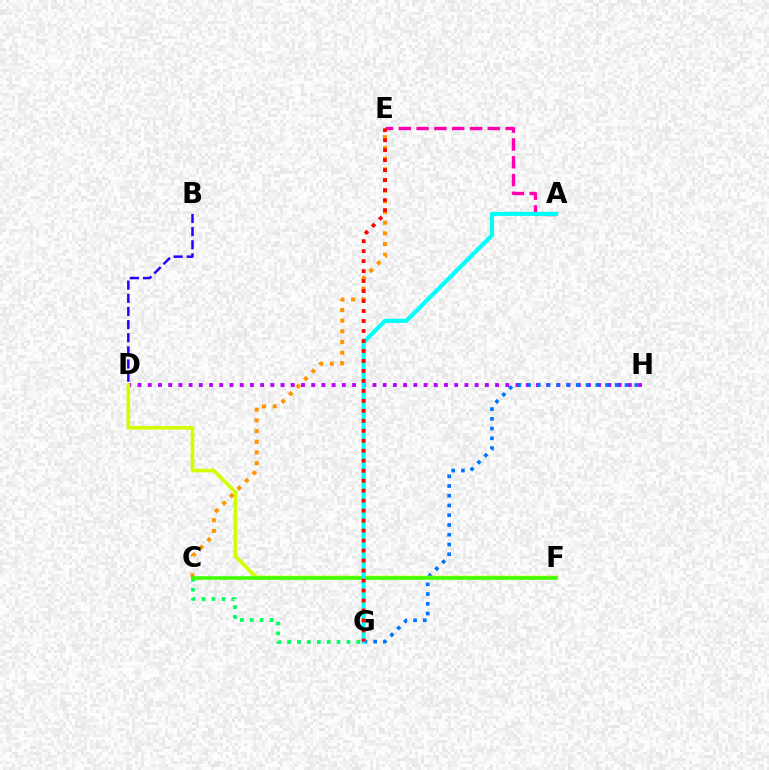{('D', 'H'): [{'color': '#b900ff', 'line_style': 'dotted', 'thickness': 2.78}], ('G', 'H'): [{'color': '#0074ff', 'line_style': 'dotted', 'thickness': 2.65}], ('D', 'F'): [{'color': '#d1ff00', 'line_style': 'solid', 'thickness': 2.61}], ('A', 'E'): [{'color': '#ff00ac', 'line_style': 'dashed', 'thickness': 2.42}], ('C', 'G'): [{'color': '#00ff5c', 'line_style': 'dotted', 'thickness': 2.69}], ('C', 'E'): [{'color': '#ff9400', 'line_style': 'dotted', 'thickness': 2.9}], ('C', 'F'): [{'color': '#3dff00', 'line_style': 'solid', 'thickness': 2.55}], ('B', 'D'): [{'color': '#2500ff', 'line_style': 'dashed', 'thickness': 1.79}], ('A', 'G'): [{'color': '#00fff6', 'line_style': 'solid', 'thickness': 2.97}], ('E', 'G'): [{'color': '#ff0000', 'line_style': 'dotted', 'thickness': 2.71}]}